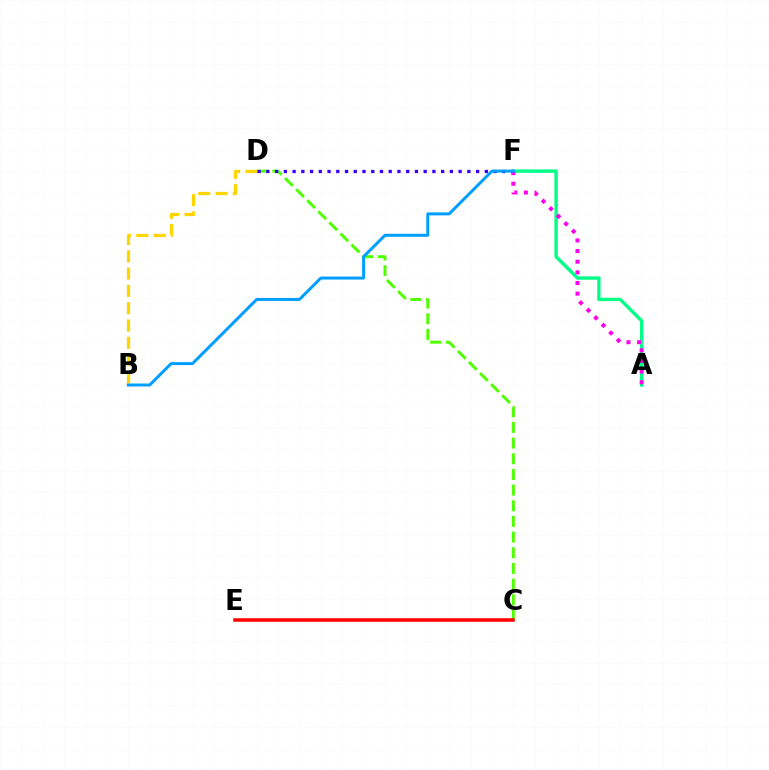{('C', 'D'): [{'color': '#4fff00', 'line_style': 'dashed', 'thickness': 2.13}], ('A', 'F'): [{'color': '#00ff86', 'line_style': 'solid', 'thickness': 2.42}, {'color': '#ff00ed', 'line_style': 'dotted', 'thickness': 2.89}], ('B', 'D'): [{'color': '#ffd500', 'line_style': 'dashed', 'thickness': 2.35}], ('D', 'F'): [{'color': '#3700ff', 'line_style': 'dotted', 'thickness': 2.37}], ('B', 'F'): [{'color': '#009eff', 'line_style': 'solid', 'thickness': 2.15}], ('C', 'E'): [{'color': '#ff0000', 'line_style': 'solid', 'thickness': 2.52}]}